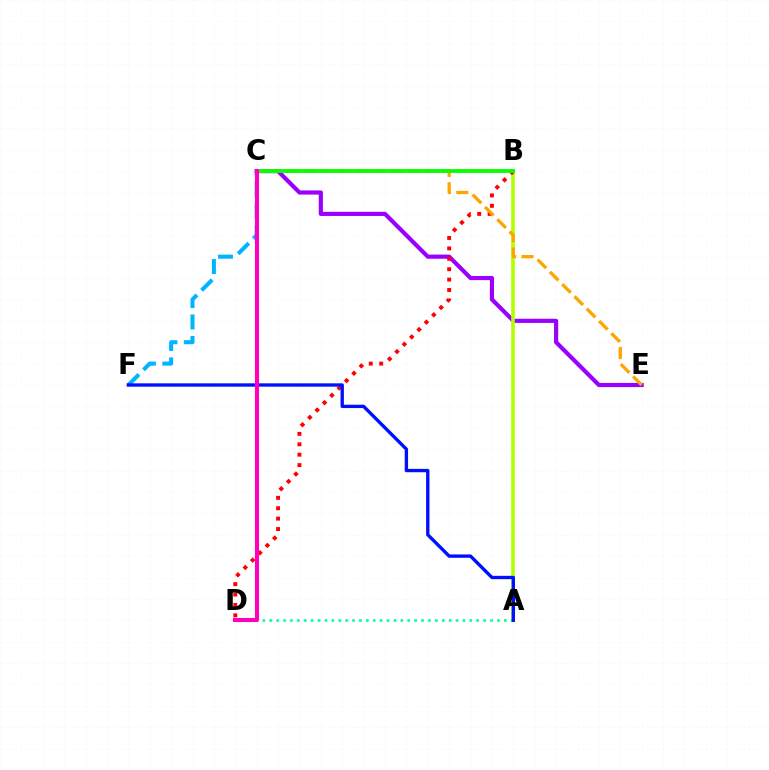{('C', 'E'): [{'color': '#9b00ff', 'line_style': 'solid', 'thickness': 3.0}, {'color': '#ffa500', 'line_style': 'dashed', 'thickness': 2.36}], ('A', 'B'): [{'color': '#b3ff00', 'line_style': 'solid', 'thickness': 2.6}], ('C', 'F'): [{'color': '#00b5ff', 'line_style': 'dashed', 'thickness': 2.91}], ('B', 'D'): [{'color': '#ff0000', 'line_style': 'dotted', 'thickness': 2.83}], ('A', 'D'): [{'color': '#00ff9d', 'line_style': 'dotted', 'thickness': 1.87}], ('B', 'C'): [{'color': '#08ff00', 'line_style': 'solid', 'thickness': 2.77}], ('A', 'F'): [{'color': '#0010ff', 'line_style': 'solid', 'thickness': 2.41}], ('C', 'D'): [{'color': '#ff00bd', 'line_style': 'solid', 'thickness': 2.94}]}